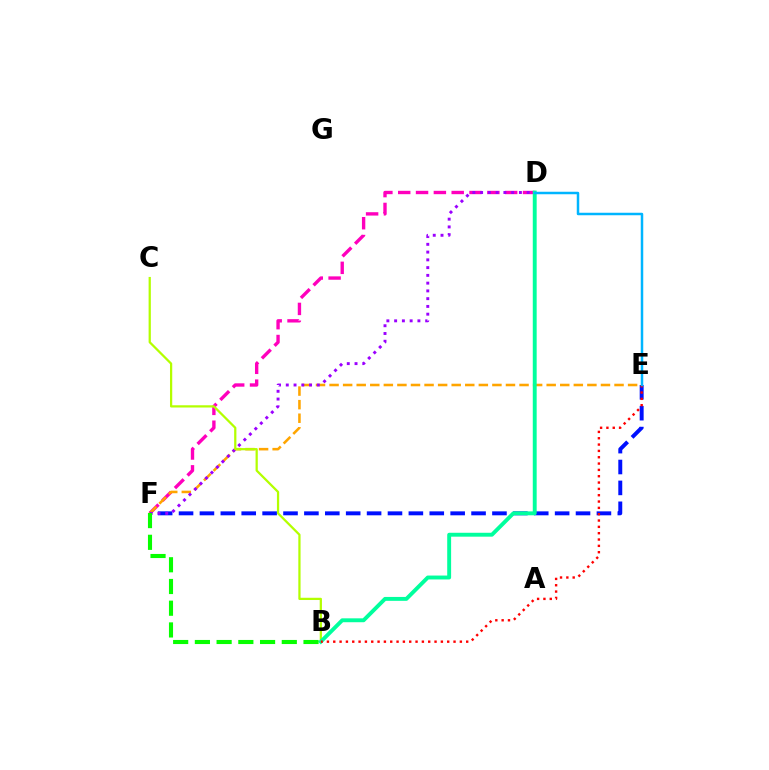{('D', 'F'): [{'color': '#ff00bd', 'line_style': 'dashed', 'thickness': 2.42}, {'color': '#9b00ff', 'line_style': 'dotted', 'thickness': 2.11}], ('E', 'F'): [{'color': '#0010ff', 'line_style': 'dashed', 'thickness': 2.84}, {'color': '#ffa500', 'line_style': 'dashed', 'thickness': 1.84}], ('B', 'C'): [{'color': '#b3ff00', 'line_style': 'solid', 'thickness': 1.62}], ('B', 'D'): [{'color': '#00ff9d', 'line_style': 'solid', 'thickness': 2.81}], ('B', 'F'): [{'color': '#08ff00', 'line_style': 'dashed', 'thickness': 2.95}], ('B', 'E'): [{'color': '#ff0000', 'line_style': 'dotted', 'thickness': 1.72}], ('D', 'E'): [{'color': '#00b5ff', 'line_style': 'solid', 'thickness': 1.79}]}